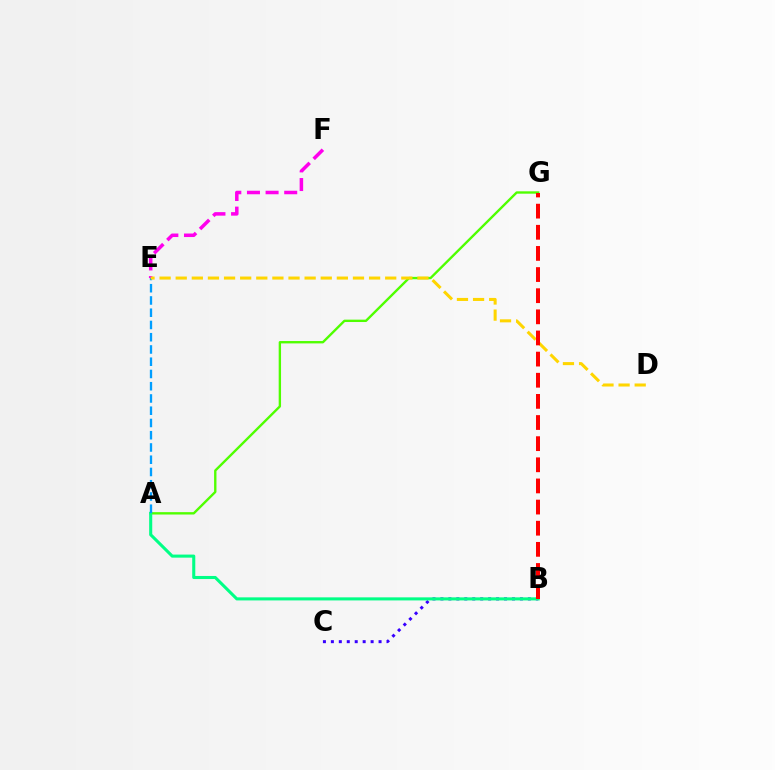{('B', 'C'): [{'color': '#3700ff', 'line_style': 'dotted', 'thickness': 2.16}], ('E', 'F'): [{'color': '#ff00ed', 'line_style': 'dashed', 'thickness': 2.53}], ('A', 'G'): [{'color': '#4fff00', 'line_style': 'solid', 'thickness': 1.71}], ('A', 'B'): [{'color': '#00ff86', 'line_style': 'solid', 'thickness': 2.21}], ('A', 'E'): [{'color': '#009eff', 'line_style': 'dashed', 'thickness': 1.66}], ('D', 'E'): [{'color': '#ffd500', 'line_style': 'dashed', 'thickness': 2.19}], ('B', 'G'): [{'color': '#ff0000', 'line_style': 'dashed', 'thickness': 2.87}]}